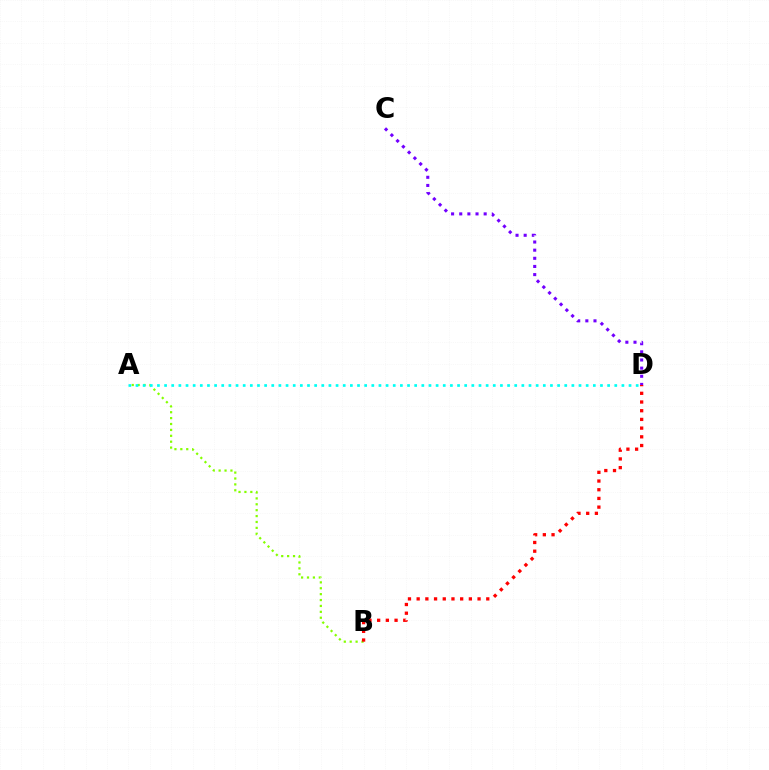{('A', 'B'): [{'color': '#84ff00', 'line_style': 'dotted', 'thickness': 1.6}], ('B', 'D'): [{'color': '#ff0000', 'line_style': 'dotted', 'thickness': 2.36}], ('C', 'D'): [{'color': '#7200ff', 'line_style': 'dotted', 'thickness': 2.21}], ('A', 'D'): [{'color': '#00fff6', 'line_style': 'dotted', 'thickness': 1.94}]}